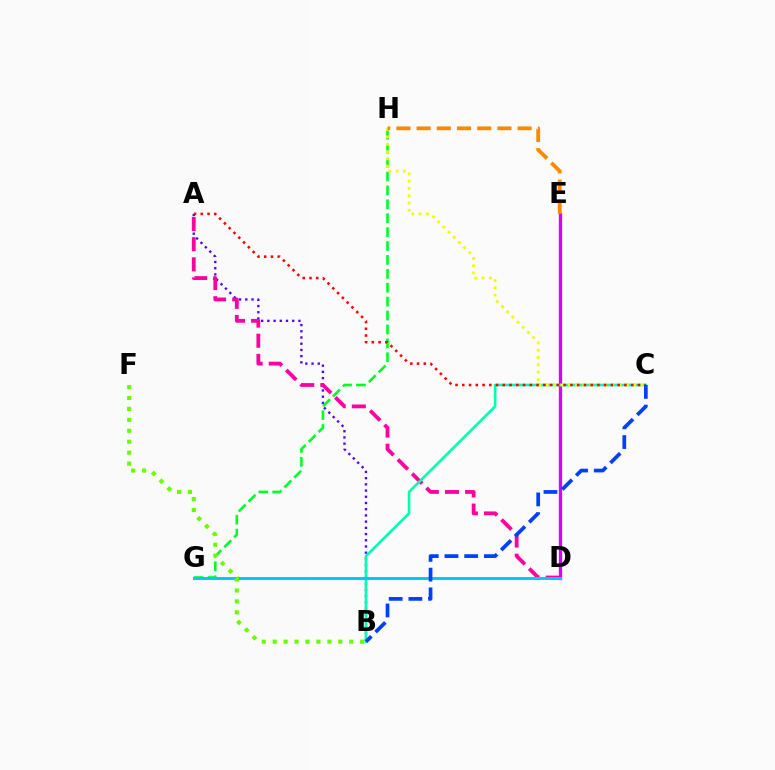{('A', 'B'): [{'color': '#4f00ff', 'line_style': 'dotted', 'thickness': 1.69}], ('D', 'E'): [{'color': '#d600ff', 'line_style': 'solid', 'thickness': 2.38}], ('G', 'H'): [{'color': '#00ff27', 'line_style': 'dashed', 'thickness': 1.89}], ('A', 'D'): [{'color': '#ff00a0', 'line_style': 'dashed', 'thickness': 2.74}], ('B', 'C'): [{'color': '#00ffaf', 'line_style': 'solid', 'thickness': 1.89}, {'color': '#003fff', 'line_style': 'dashed', 'thickness': 2.68}], ('D', 'G'): [{'color': '#00c7ff', 'line_style': 'solid', 'thickness': 2.13}], ('C', 'H'): [{'color': '#eeff00', 'line_style': 'dotted', 'thickness': 1.98}], ('A', 'C'): [{'color': '#ff0000', 'line_style': 'dotted', 'thickness': 1.84}], ('B', 'F'): [{'color': '#66ff00', 'line_style': 'dotted', 'thickness': 2.97}], ('E', 'H'): [{'color': '#ff8800', 'line_style': 'dashed', 'thickness': 2.74}]}